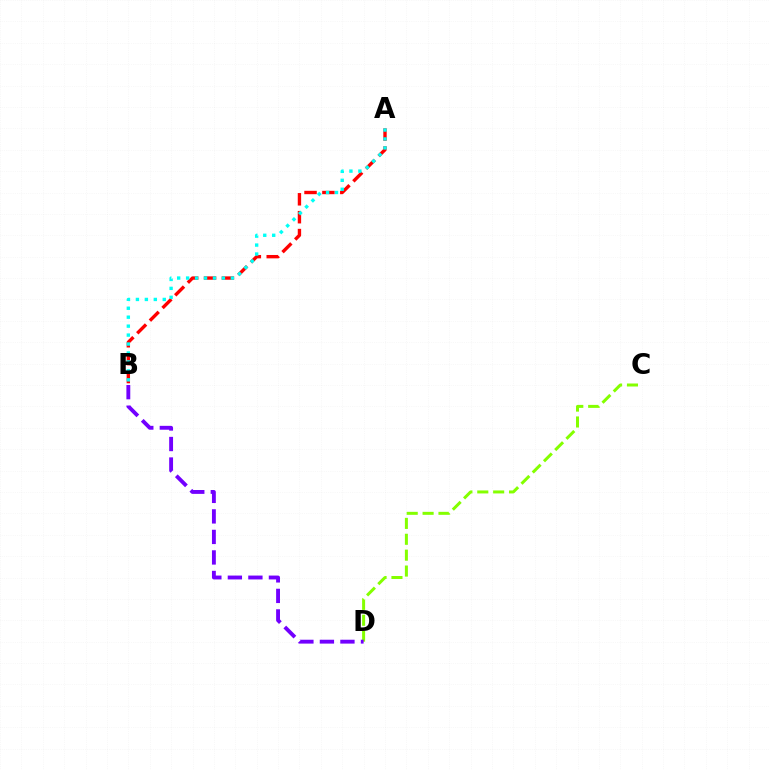{('A', 'B'): [{'color': '#ff0000', 'line_style': 'dashed', 'thickness': 2.43}, {'color': '#00fff6', 'line_style': 'dotted', 'thickness': 2.43}], ('C', 'D'): [{'color': '#84ff00', 'line_style': 'dashed', 'thickness': 2.16}], ('B', 'D'): [{'color': '#7200ff', 'line_style': 'dashed', 'thickness': 2.79}]}